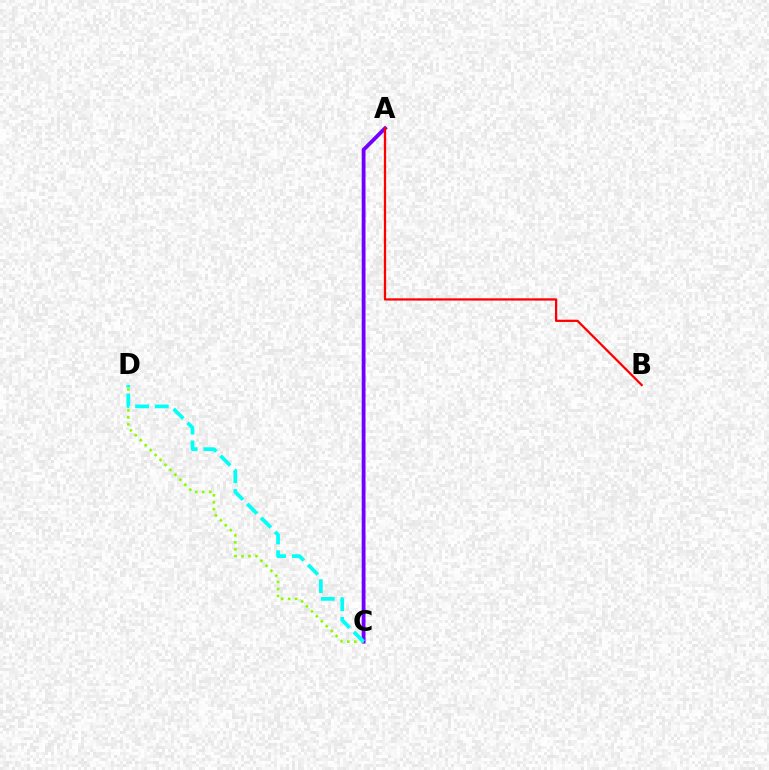{('A', 'C'): [{'color': '#7200ff', 'line_style': 'solid', 'thickness': 2.74}], ('C', 'D'): [{'color': '#84ff00', 'line_style': 'dotted', 'thickness': 1.9}, {'color': '#00fff6', 'line_style': 'dashed', 'thickness': 2.68}], ('A', 'B'): [{'color': '#ff0000', 'line_style': 'solid', 'thickness': 1.63}]}